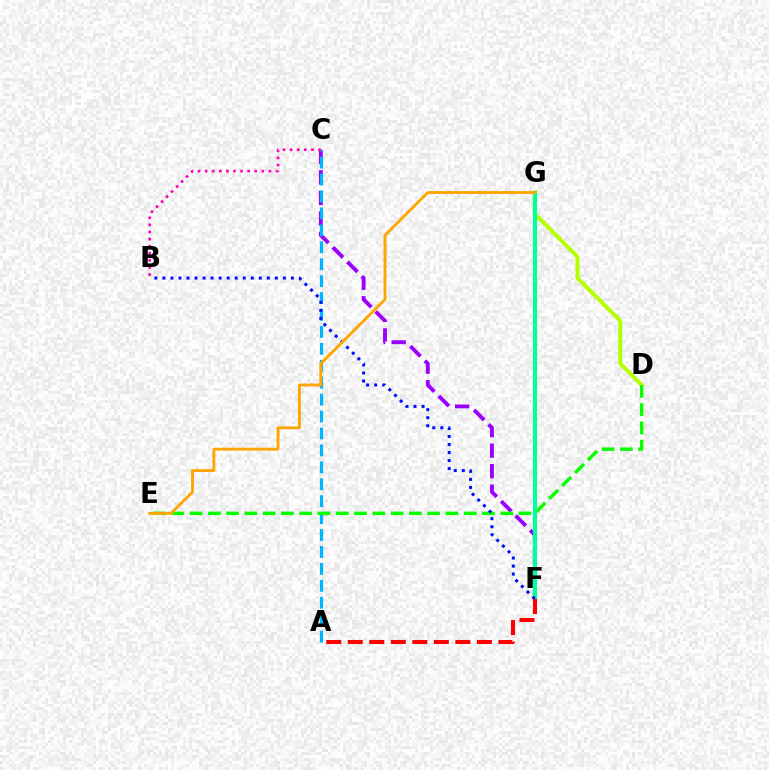{('D', 'G'): [{'color': '#b3ff00', 'line_style': 'solid', 'thickness': 2.84}], ('C', 'F'): [{'color': '#9b00ff', 'line_style': 'dashed', 'thickness': 2.79}], ('A', 'C'): [{'color': '#00b5ff', 'line_style': 'dashed', 'thickness': 2.3}], ('B', 'C'): [{'color': '#ff00bd', 'line_style': 'dotted', 'thickness': 1.93}], ('D', 'E'): [{'color': '#08ff00', 'line_style': 'dashed', 'thickness': 2.48}], ('F', 'G'): [{'color': '#00ff9d', 'line_style': 'solid', 'thickness': 2.96}], ('B', 'F'): [{'color': '#0010ff', 'line_style': 'dotted', 'thickness': 2.18}], ('A', 'F'): [{'color': '#ff0000', 'line_style': 'dashed', 'thickness': 2.92}], ('E', 'G'): [{'color': '#ffa500', 'line_style': 'solid', 'thickness': 2.04}]}